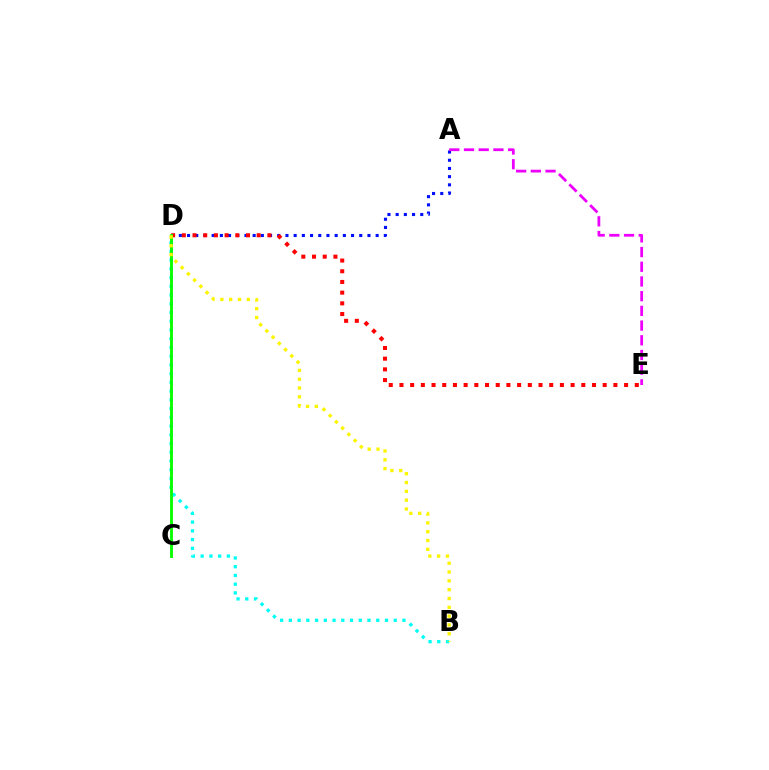{('A', 'D'): [{'color': '#0010ff', 'line_style': 'dotted', 'thickness': 2.23}], ('B', 'D'): [{'color': '#00fff6', 'line_style': 'dotted', 'thickness': 2.37}, {'color': '#fcf500', 'line_style': 'dotted', 'thickness': 2.4}], ('A', 'E'): [{'color': '#ee00ff', 'line_style': 'dashed', 'thickness': 2.0}], ('D', 'E'): [{'color': '#ff0000', 'line_style': 'dotted', 'thickness': 2.91}], ('C', 'D'): [{'color': '#08ff00', 'line_style': 'solid', 'thickness': 2.06}]}